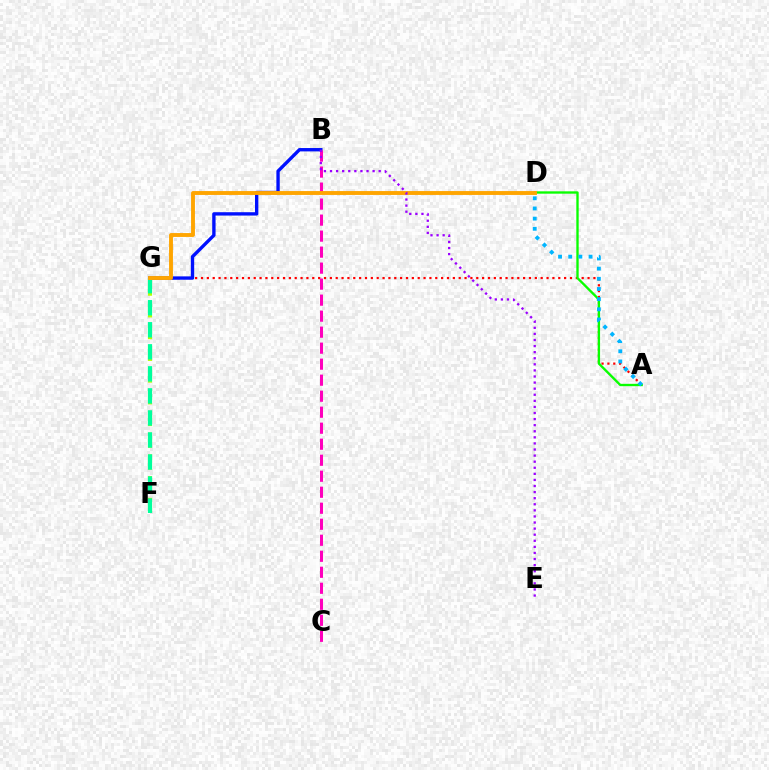{('A', 'G'): [{'color': '#ff0000', 'line_style': 'dotted', 'thickness': 1.59}], ('F', 'G'): [{'color': '#b3ff00', 'line_style': 'dashed', 'thickness': 2.95}, {'color': '#00ff9d', 'line_style': 'dashed', 'thickness': 2.99}], ('B', 'G'): [{'color': '#0010ff', 'line_style': 'solid', 'thickness': 2.42}], ('A', 'D'): [{'color': '#08ff00', 'line_style': 'solid', 'thickness': 1.69}, {'color': '#00b5ff', 'line_style': 'dotted', 'thickness': 2.76}], ('B', 'C'): [{'color': '#ff00bd', 'line_style': 'dashed', 'thickness': 2.17}], ('D', 'G'): [{'color': '#ffa500', 'line_style': 'solid', 'thickness': 2.79}], ('B', 'E'): [{'color': '#9b00ff', 'line_style': 'dotted', 'thickness': 1.65}]}